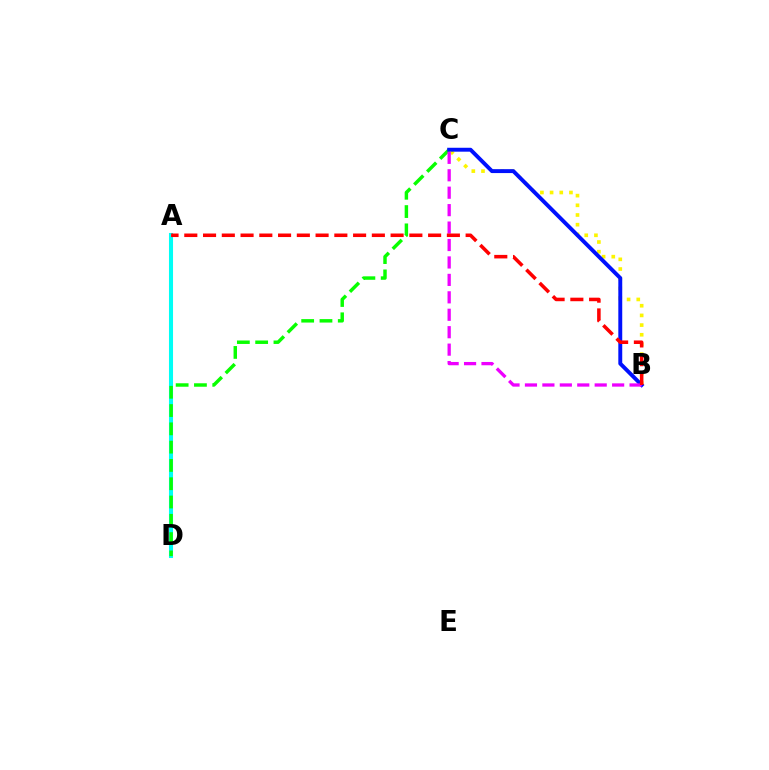{('B', 'C'): [{'color': '#fcf500', 'line_style': 'dotted', 'thickness': 2.63}, {'color': '#0010ff', 'line_style': 'solid', 'thickness': 2.82}, {'color': '#ee00ff', 'line_style': 'dashed', 'thickness': 2.37}], ('A', 'D'): [{'color': '#00fff6', 'line_style': 'solid', 'thickness': 2.93}], ('C', 'D'): [{'color': '#08ff00', 'line_style': 'dashed', 'thickness': 2.49}], ('A', 'B'): [{'color': '#ff0000', 'line_style': 'dashed', 'thickness': 2.55}]}